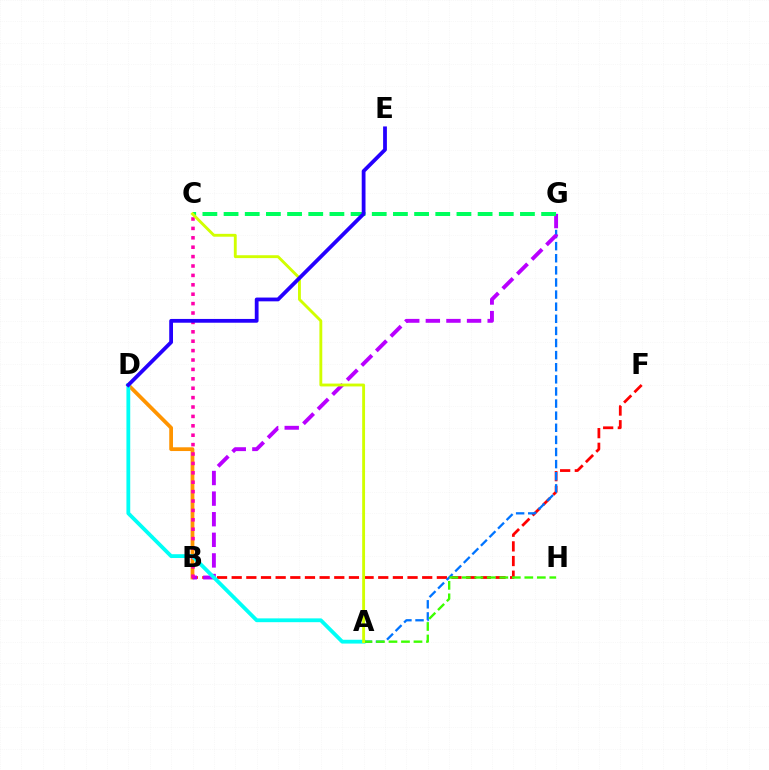{('B', 'D'): [{'color': '#ff9400', 'line_style': 'solid', 'thickness': 2.7}], ('B', 'F'): [{'color': '#ff0000', 'line_style': 'dashed', 'thickness': 1.99}], ('A', 'G'): [{'color': '#0074ff', 'line_style': 'dashed', 'thickness': 1.65}], ('B', 'G'): [{'color': '#b900ff', 'line_style': 'dashed', 'thickness': 2.8}], ('B', 'C'): [{'color': '#ff00ac', 'line_style': 'dotted', 'thickness': 2.55}], ('A', 'D'): [{'color': '#00fff6', 'line_style': 'solid', 'thickness': 2.74}], ('C', 'G'): [{'color': '#00ff5c', 'line_style': 'dashed', 'thickness': 2.88}], ('A', 'H'): [{'color': '#3dff00', 'line_style': 'dashed', 'thickness': 1.7}], ('A', 'C'): [{'color': '#d1ff00', 'line_style': 'solid', 'thickness': 2.07}], ('D', 'E'): [{'color': '#2500ff', 'line_style': 'solid', 'thickness': 2.72}]}